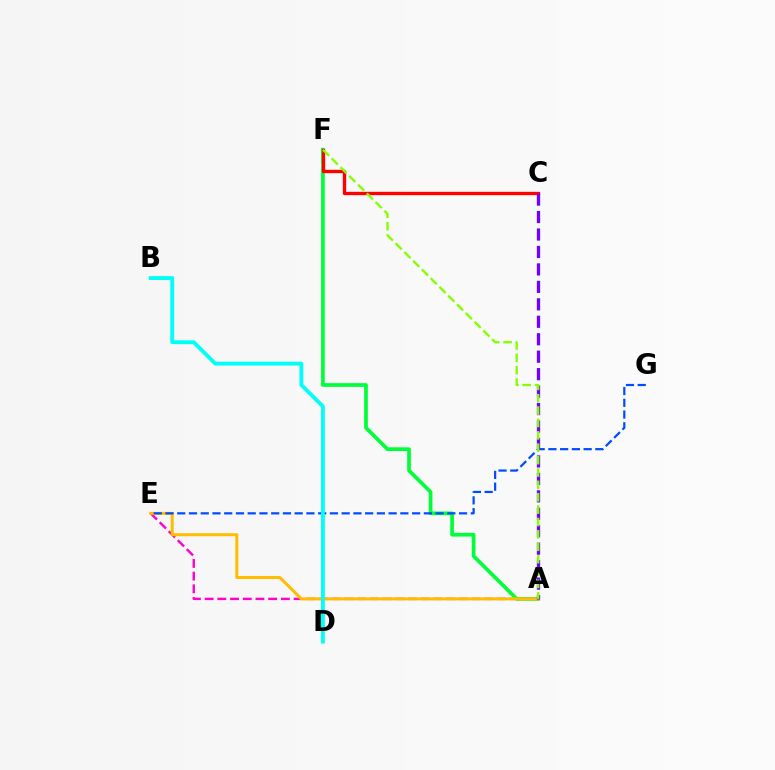{('A', 'E'): [{'color': '#ff00cf', 'line_style': 'dashed', 'thickness': 1.73}, {'color': '#ffbd00', 'line_style': 'solid', 'thickness': 2.16}], ('A', 'F'): [{'color': '#00ff39', 'line_style': 'solid', 'thickness': 2.67}, {'color': '#84ff00', 'line_style': 'dashed', 'thickness': 1.68}], ('C', 'F'): [{'color': '#ff0000', 'line_style': 'solid', 'thickness': 2.41}], ('E', 'G'): [{'color': '#004bff', 'line_style': 'dashed', 'thickness': 1.6}], ('A', 'C'): [{'color': '#7200ff', 'line_style': 'dashed', 'thickness': 2.37}], ('B', 'D'): [{'color': '#00fff6', 'line_style': 'solid', 'thickness': 2.76}]}